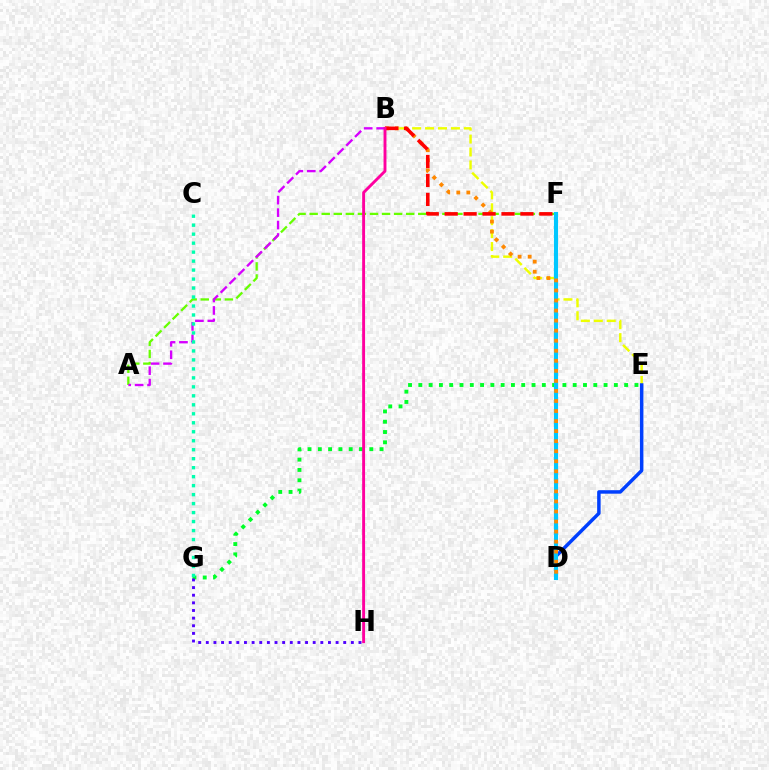{('E', 'G'): [{'color': '#00ff27', 'line_style': 'dotted', 'thickness': 2.8}], ('B', 'E'): [{'color': '#eeff00', 'line_style': 'dashed', 'thickness': 1.76}], ('D', 'E'): [{'color': '#003fff', 'line_style': 'solid', 'thickness': 2.51}], ('A', 'F'): [{'color': '#66ff00', 'line_style': 'dashed', 'thickness': 1.64}], ('A', 'B'): [{'color': '#d600ff', 'line_style': 'dashed', 'thickness': 1.69}], ('D', 'F'): [{'color': '#00c7ff', 'line_style': 'solid', 'thickness': 2.96}], ('C', 'G'): [{'color': '#00ffaf', 'line_style': 'dotted', 'thickness': 2.44}], ('G', 'H'): [{'color': '#4f00ff', 'line_style': 'dotted', 'thickness': 2.07}], ('B', 'D'): [{'color': '#ff8800', 'line_style': 'dotted', 'thickness': 2.73}], ('B', 'F'): [{'color': '#ff0000', 'line_style': 'dashed', 'thickness': 2.57}], ('B', 'H'): [{'color': '#ff00a0', 'line_style': 'solid', 'thickness': 2.09}]}